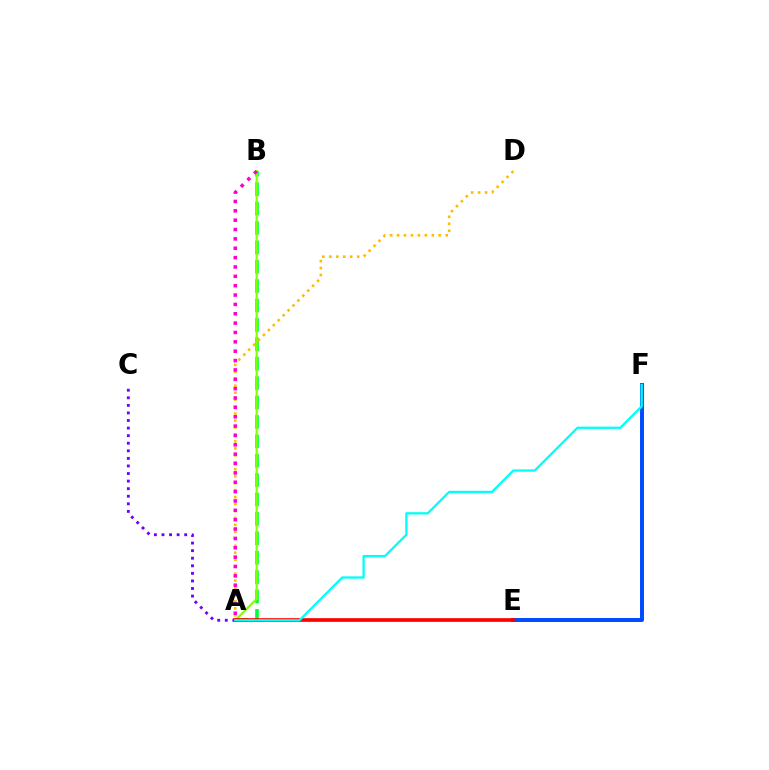{('A', 'B'): [{'color': '#00ff39', 'line_style': 'dashed', 'thickness': 2.63}, {'color': '#84ff00', 'line_style': 'solid', 'thickness': 1.56}, {'color': '#ff00cf', 'line_style': 'dotted', 'thickness': 2.54}], ('E', 'F'): [{'color': '#004bff', 'line_style': 'solid', 'thickness': 2.84}], ('A', 'C'): [{'color': '#7200ff', 'line_style': 'dotted', 'thickness': 2.06}], ('A', 'D'): [{'color': '#ffbd00', 'line_style': 'dotted', 'thickness': 1.89}], ('A', 'E'): [{'color': '#ff0000', 'line_style': 'solid', 'thickness': 2.64}], ('A', 'F'): [{'color': '#00fff6', 'line_style': 'solid', 'thickness': 1.65}]}